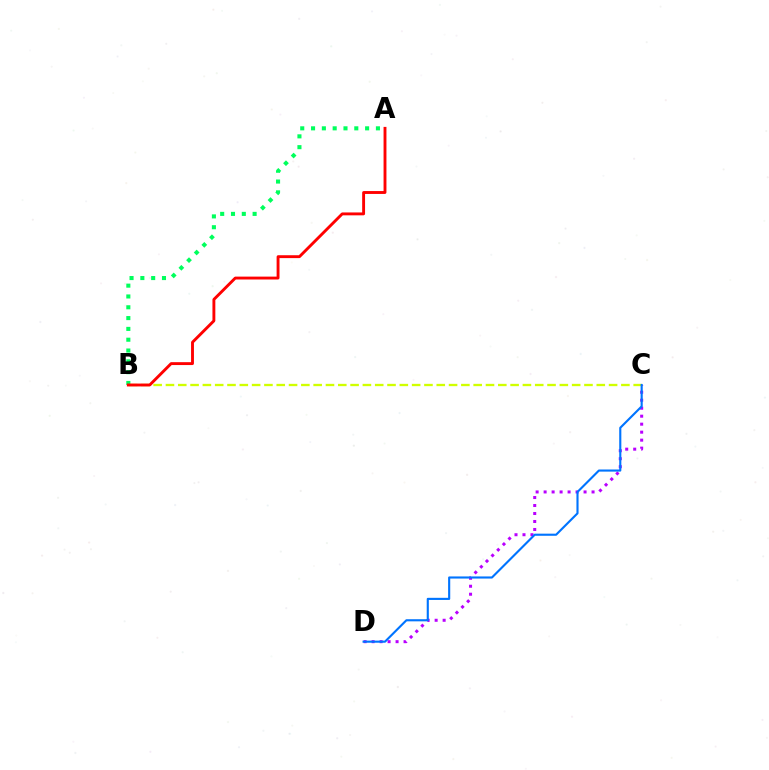{('C', 'D'): [{'color': '#b900ff', 'line_style': 'dotted', 'thickness': 2.17}, {'color': '#0074ff', 'line_style': 'solid', 'thickness': 1.53}], ('B', 'C'): [{'color': '#d1ff00', 'line_style': 'dashed', 'thickness': 1.67}], ('A', 'B'): [{'color': '#00ff5c', 'line_style': 'dotted', 'thickness': 2.94}, {'color': '#ff0000', 'line_style': 'solid', 'thickness': 2.08}]}